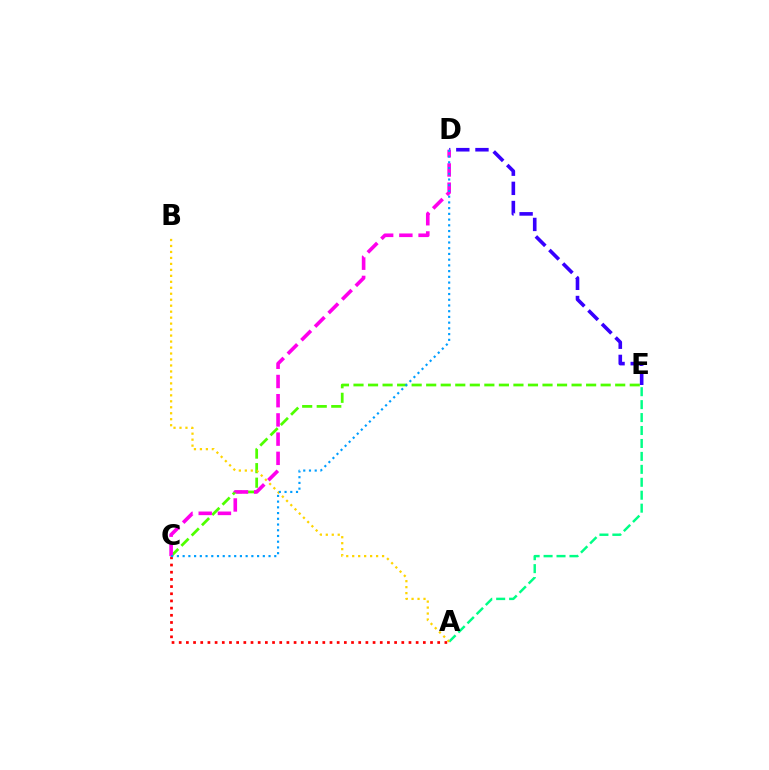{('A', 'C'): [{'color': '#ff0000', 'line_style': 'dotted', 'thickness': 1.95}], ('C', 'E'): [{'color': '#4fff00', 'line_style': 'dashed', 'thickness': 1.98}], ('A', 'E'): [{'color': '#00ff86', 'line_style': 'dashed', 'thickness': 1.76}], ('D', 'E'): [{'color': '#3700ff', 'line_style': 'dashed', 'thickness': 2.6}], ('C', 'D'): [{'color': '#ff00ed', 'line_style': 'dashed', 'thickness': 2.61}, {'color': '#009eff', 'line_style': 'dotted', 'thickness': 1.56}], ('A', 'B'): [{'color': '#ffd500', 'line_style': 'dotted', 'thickness': 1.62}]}